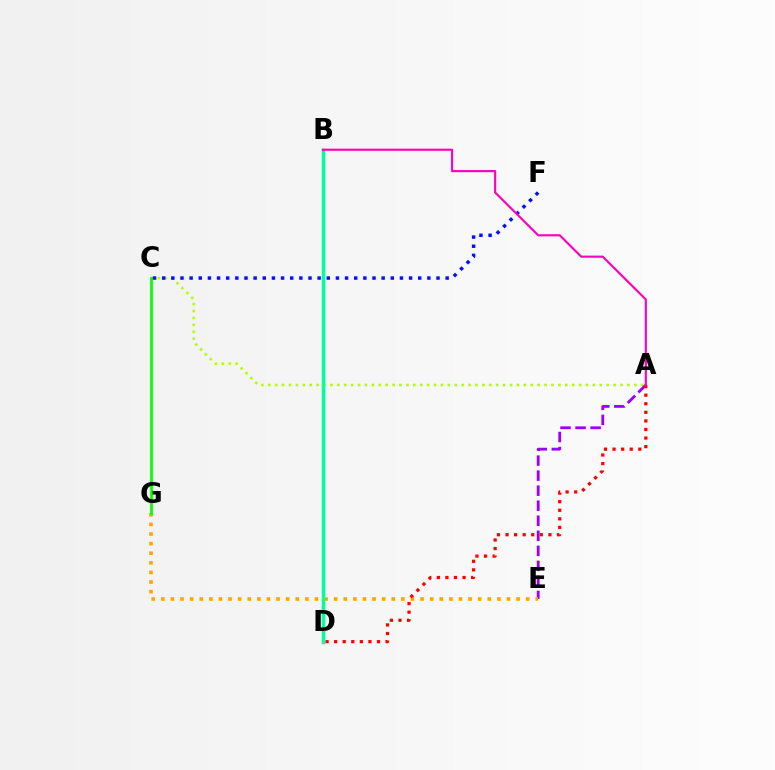{('A', 'C'): [{'color': '#b3ff00', 'line_style': 'dotted', 'thickness': 1.88}], ('A', 'E'): [{'color': '#9b00ff', 'line_style': 'dashed', 'thickness': 2.04}], ('E', 'G'): [{'color': '#ffa500', 'line_style': 'dotted', 'thickness': 2.61}], ('C', 'G'): [{'color': '#08ff00', 'line_style': 'solid', 'thickness': 1.98}], ('A', 'D'): [{'color': '#ff0000', 'line_style': 'dotted', 'thickness': 2.33}], ('B', 'D'): [{'color': '#00b5ff', 'line_style': 'solid', 'thickness': 1.94}, {'color': '#00ff9d', 'line_style': 'solid', 'thickness': 2.51}], ('C', 'F'): [{'color': '#0010ff', 'line_style': 'dotted', 'thickness': 2.48}], ('A', 'B'): [{'color': '#ff00bd', 'line_style': 'solid', 'thickness': 1.55}]}